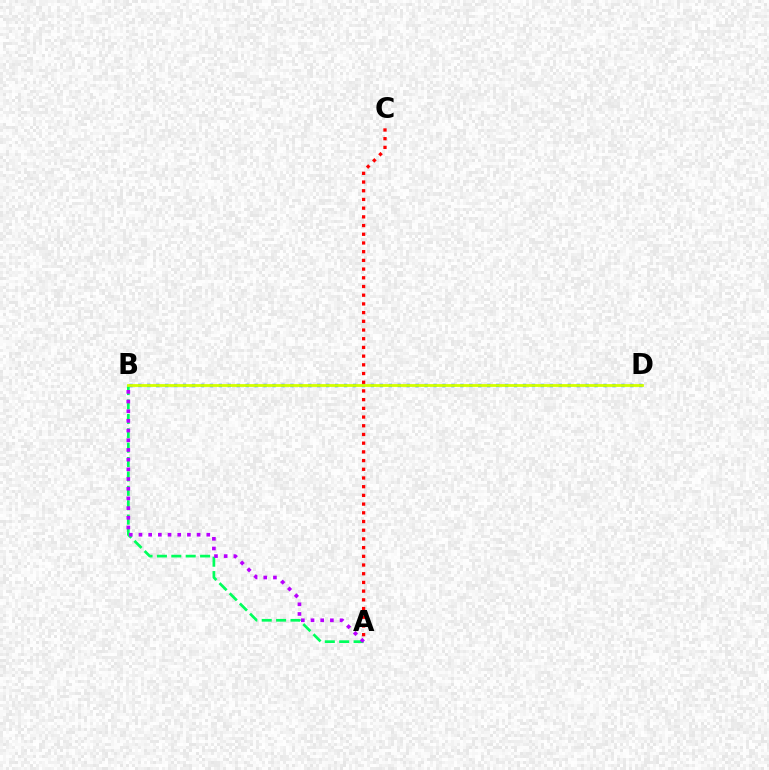{('A', 'B'): [{'color': '#00ff5c', 'line_style': 'dashed', 'thickness': 1.95}, {'color': '#b900ff', 'line_style': 'dotted', 'thickness': 2.63}], ('B', 'D'): [{'color': '#0074ff', 'line_style': 'dotted', 'thickness': 2.43}, {'color': '#d1ff00', 'line_style': 'solid', 'thickness': 2.02}], ('A', 'C'): [{'color': '#ff0000', 'line_style': 'dotted', 'thickness': 2.36}]}